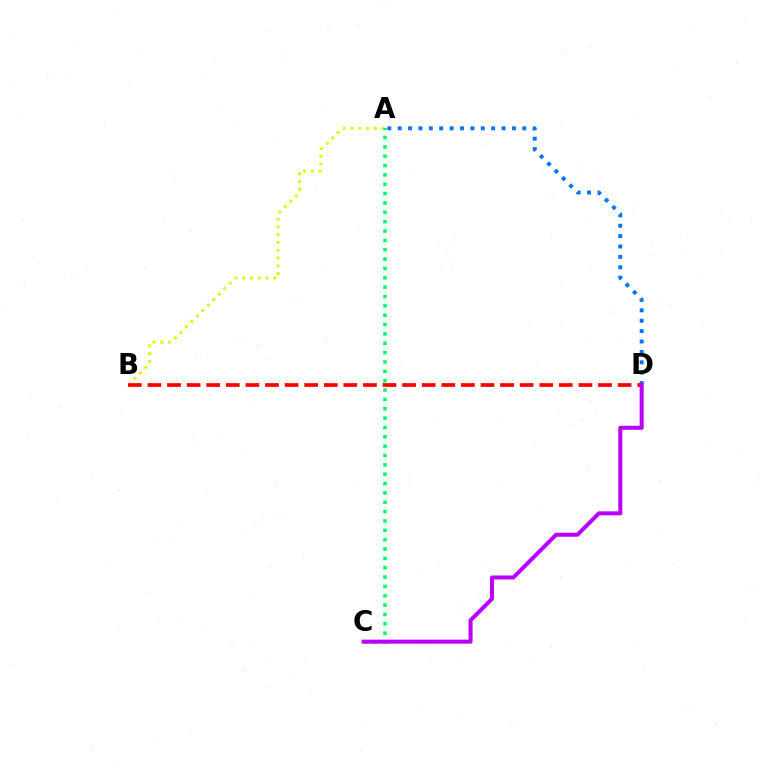{('A', 'D'): [{'color': '#0074ff', 'line_style': 'dotted', 'thickness': 2.82}], ('A', 'B'): [{'color': '#d1ff00', 'line_style': 'dotted', 'thickness': 2.11}], ('B', 'D'): [{'color': '#ff0000', 'line_style': 'dashed', 'thickness': 2.66}], ('A', 'C'): [{'color': '#00ff5c', 'line_style': 'dotted', 'thickness': 2.54}], ('C', 'D'): [{'color': '#b900ff', 'line_style': 'solid', 'thickness': 2.9}]}